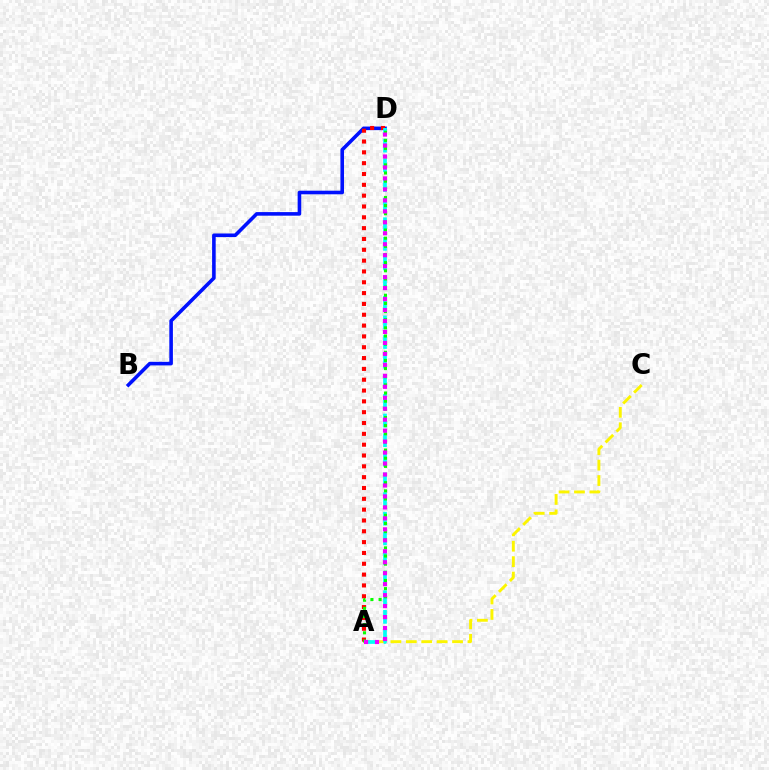{('B', 'D'): [{'color': '#0010ff', 'line_style': 'solid', 'thickness': 2.58}], ('A', 'C'): [{'color': '#fcf500', 'line_style': 'dashed', 'thickness': 2.09}], ('A', 'D'): [{'color': '#ff0000', 'line_style': 'dotted', 'thickness': 2.94}, {'color': '#00fff6', 'line_style': 'dashed', 'thickness': 2.67}, {'color': '#08ff00', 'line_style': 'dotted', 'thickness': 2.21}, {'color': '#ee00ff', 'line_style': 'dotted', 'thickness': 2.98}]}